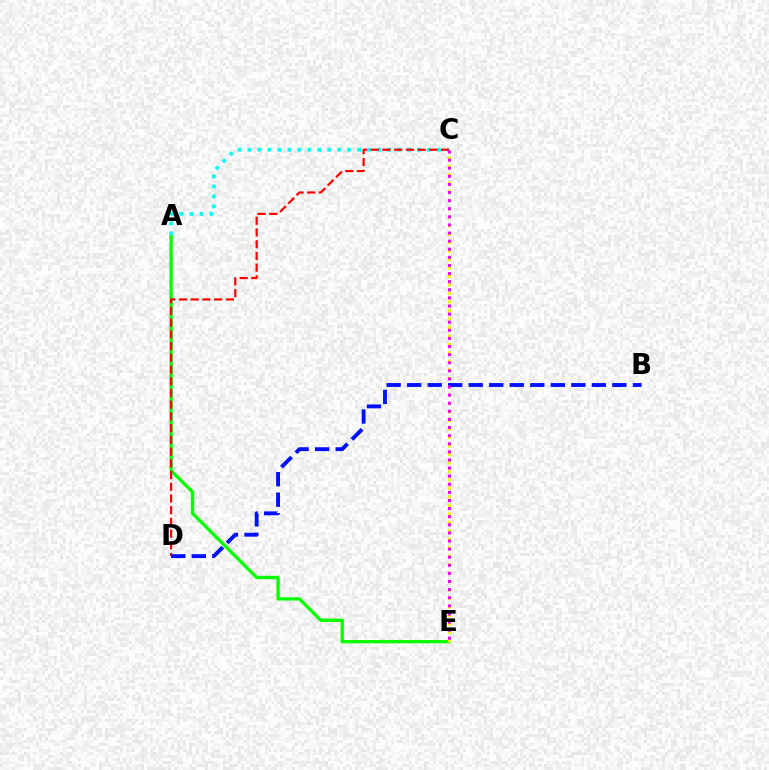{('A', 'E'): [{'color': '#08ff00', 'line_style': 'solid', 'thickness': 2.39}], ('C', 'E'): [{'color': '#fcf500', 'line_style': 'dotted', 'thickness': 2.3}, {'color': '#ee00ff', 'line_style': 'dotted', 'thickness': 2.2}], ('A', 'C'): [{'color': '#00fff6', 'line_style': 'dotted', 'thickness': 2.71}], ('C', 'D'): [{'color': '#ff0000', 'line_style': 'dashed', 'thickness': 1.59}], ('B', 'D'): [{'color': '#0010ff', 'line_style': 'dashed', 'thickness': 2.79}]}